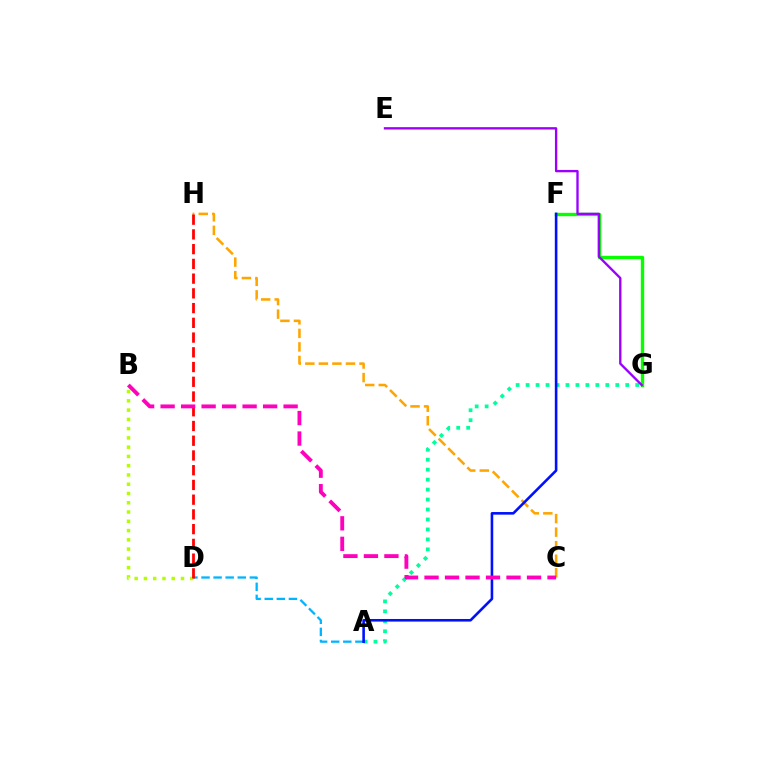{('A', 'D'): [{'color': '#00b5ff', 'line_style': 'dashed', 'thickness': 1.64}], ('C', 'H'): [{'color': '#ffa500', 'line_style': 'dashed', 'thickness': 1.84}], ('B', 'D'): [{'color': '#b3ff00', 'line_style': 'dotted', 'thickness': 2.52}], ('F', 'G'): [{'color': '#08ff00', 'line_style': 'solid', 'thickness': 2.44}], ('D', 'H'): [{'color': '#ff0000', 'line_style': 'dashed', 'thickness': 2.0}], ('A', 'G'): [{'color': '#00ff9d', 'line_style': 'dotted', 'thickness': 2.71}], ('E', 'G'): [{'color': '#9b00ff', 'line_style': 'solid', 'thickness': 1.69}], ('A', 'F'): [{'color': '#0010ff', 'line_style': 'solid', 'thickness': 1.87}], ('B', 'C'): [{'color': '#ff00bd', 'line_style': 'dashed', 'thickness': 2.78}]}